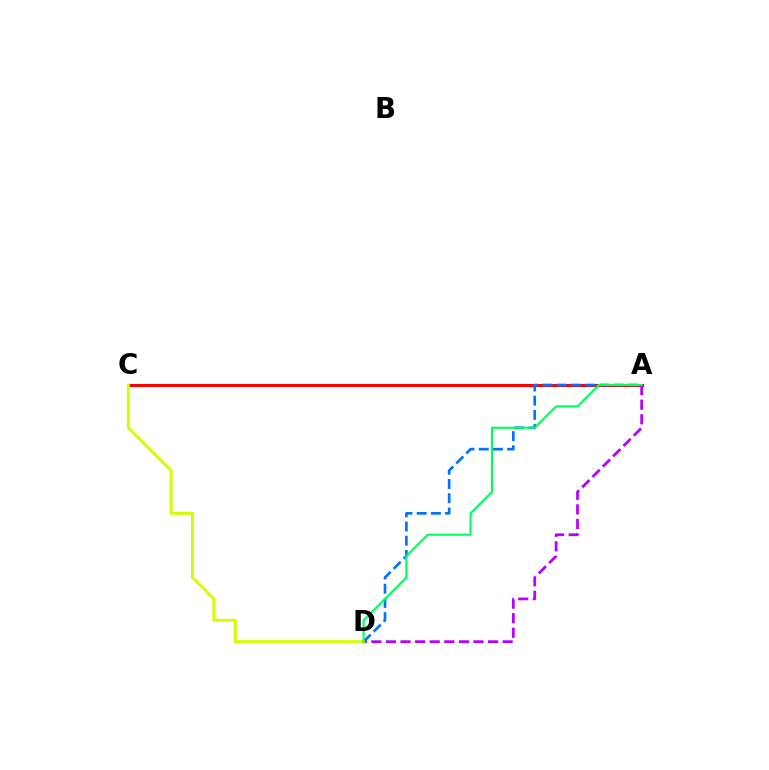{('A', 'C'): [{'color': '#ff0000', 'line_style': 'solid', 'thickness': 2.15}], ('A', 'D'): [{'color': '#0074ff', 'line_style': 'dashed', 'thickness': 1.93}, {'color': '#b900ff', 'line_style': 'dashed', 'thickness': 1.98}, {'color': '#00ff5c', 'line_style': 'solid', 'thickness': 1.53}], ('C', 'D'): [{'color': '#d1ff00', 'line_style': 'solid', 'thickness': 2.14}]}